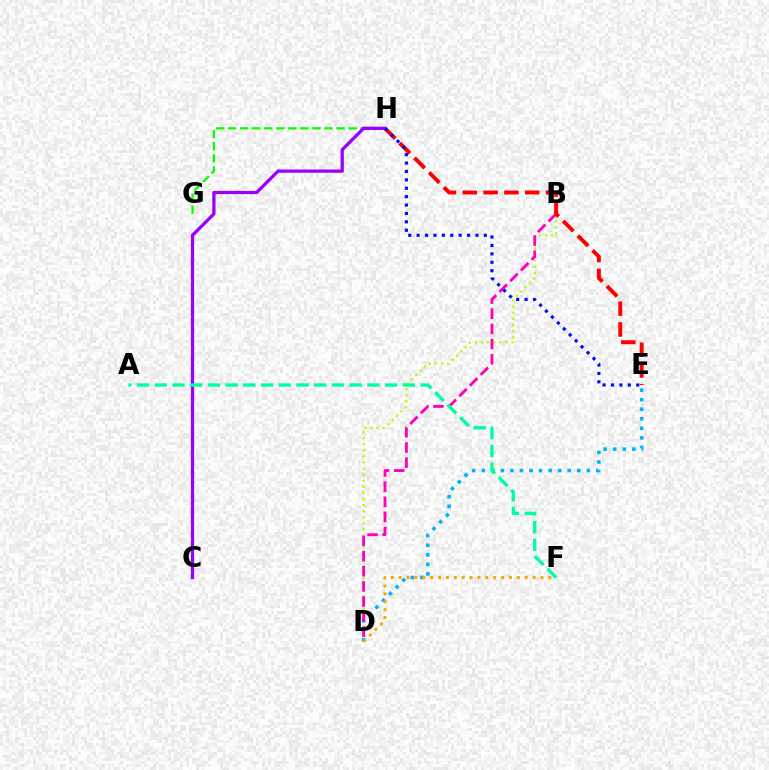{('G', 'H'): [{'color': '#08ff00', 'line_style': 'dashed', 'thickness': 1.64}], ('B', 'D'): [{'color': '#b3ff00', 'line_style': 'dotted', 'thickness': 1.65}, {'color': '#ff00bd', 'line_style': 'dashed', 'thickness': 2.06}], ('D', 'E'): [{'color': '#00b5ff', 'line_style': 'dotted', 'thickness': 2.6}], ('C', 'H'): [{'color': '#9b00ff', 'line_style': 'solid', 'thickness': 2.36}], ('D', 'F'): [{'color': '#ffa500', 'line_style': 'dotted', 'thickness': 2.14}], ('A', 'F'): [{'color': '#00ff9d', 'line_style': 'dashed', 'thickness': 2.41}], ('E', 'H'): [{'color': '#ff0000', 'line_style': 'dashed', 'thickness': 2.83}, {'color': '#0010ff', 'line_style': 'dotted', 'thickness': 2.28}]}